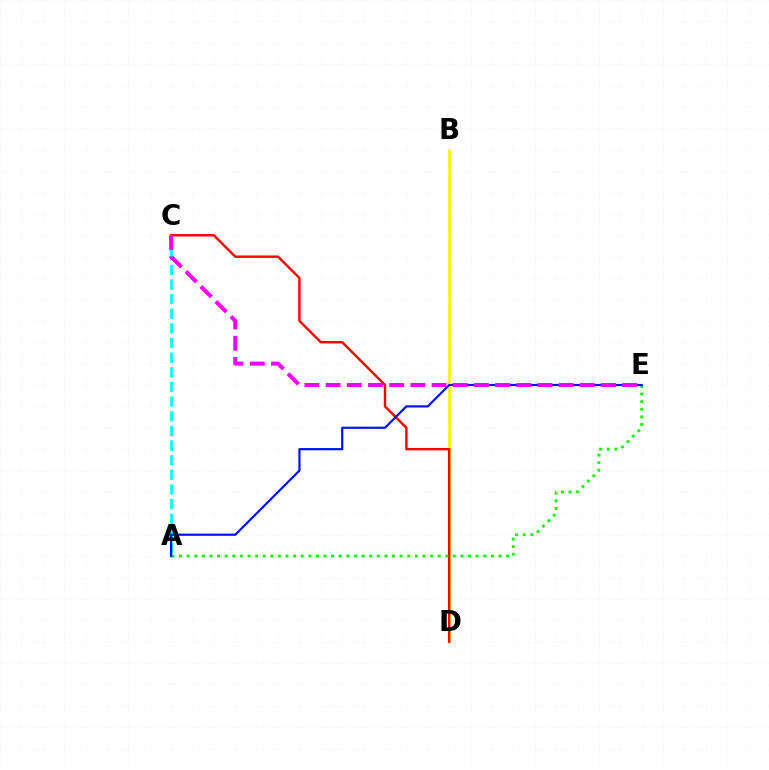{('B', 'D'): [{'color': '#fcf500', 'line_style': 'solid', 'thickness': 1.91}], ('C', 'D'): [{'color': '#ff0000', 'line_style': 'solid', 'thickness': 1.74}], ('A', 'C'): [{'color': '#00fff6', 'line_style': 'dashed', 'thickness': 1.99}], ('A', 'E'): [{'color': '#08ff00', 'line_style': 'dotted', 'thickness': 2.07}, {'color': '#0010ff', 'line_style': 'solid', 'thickness': 1.57}], ('C', 'E'): [{'color': '#ee00ff', 'line_style': 'dashed', 'thickness': 2.88}]}